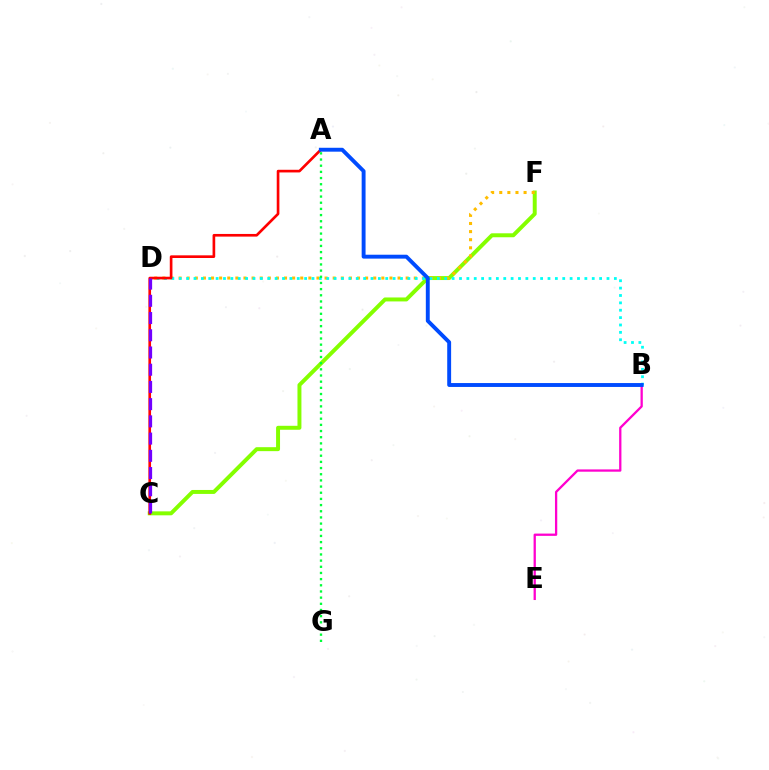{('C', 'F'): [{'color': '#84ff00', 'line_style': 'solid', 'thickness': 2.85}], ('D', 'F'): [{'color': '#ffbd00', 'line_style': 'dotted', 'thickness': 2.2}], ('B', 'D'): [{'color': '#00fff6', 'line_style': 'dotted', 'thickness': 2.0}], ('A', 'C'): [{'color': '#ff0000', 'line_style': 'solid', 'thickness': 1.91}], ('B', 'E'): [{'color': '#ff00cf', 'line_style': 'solid', 'thickness': 1.65}], ('C', 'D'): [{'color': '#7200ff', 'line_style': 'dashed', 'thickness': 2.34}], ('A', 'G'): [{'color': '#00ff39', 'line_style': 'dotted', 'thickness': 1.68}], ('A', 'B'): [{'color': '#004bff', 'line_style': 'solid', 'thickness': 2.81}]}